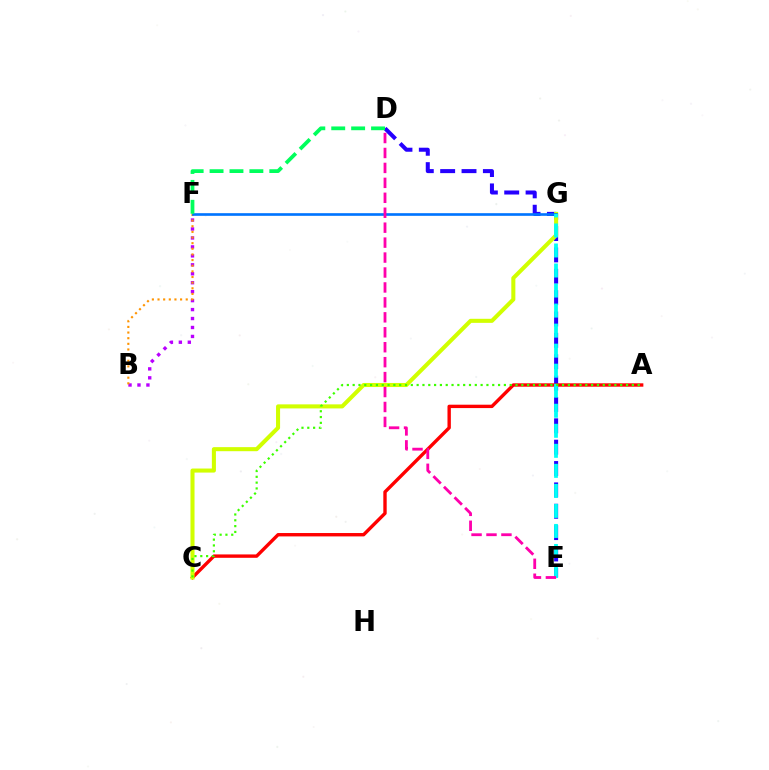{('B', 'F'): [{'color': '#b900ff', 'line_style': 'dotted', 'thickness': 2.43}, {'color': '#ff9400', 'line_style': 'dotted', 'thickness': 1.53}], ('D', 'E'): [{'color': '#2500ff', 'line_style': 'dashed', 'thickness': 2.9}, {'color': '#ff00ac', 'line_style': 'dashed', 'thickness': 2.03}], ('A', 'C'): [{'color': '#ff0000', 'line_style': 'solid', 'thickness': 2.43}, {'color': '#3dff00', 'line_style': 'dotted', 'thickness': 1.58}], ('C', 'G'): [{'color': '#d1ff00', 'line_style': 'solid', 'thickness': 2.92}], ('F', 'G'): [{'color': '#0074ff', 'line_style': 'solid', 'thickness': 1.91}], ('E', 'G'): [{'color': '#00fff6', 'line_style': 'dashed', 'thickness': 2.72}], ('D', 'F'): [{'color': '#00ff5c', 'line_style': 'dashed', 'thickness': 2.71}]}